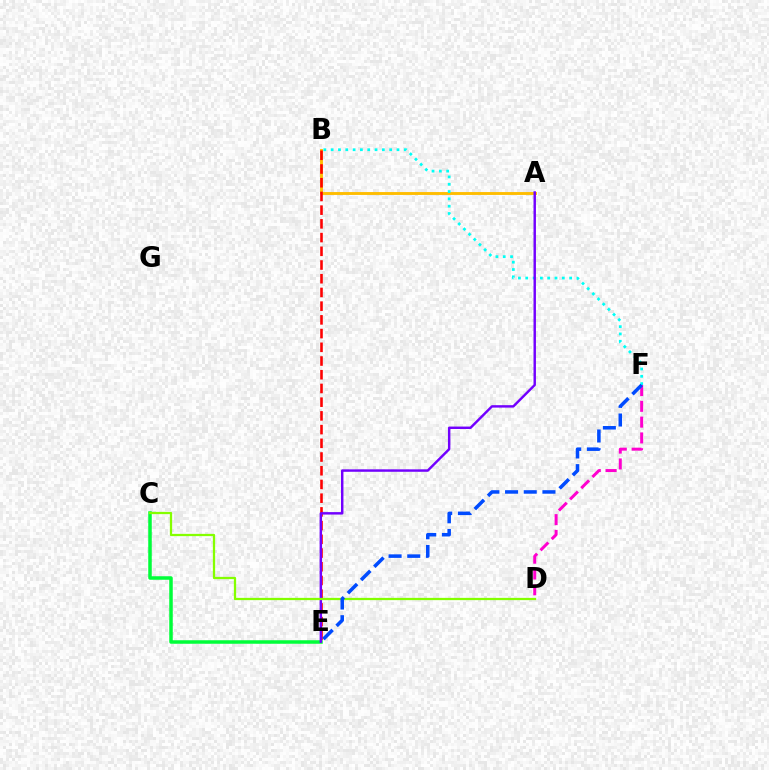{('A', 'B'): [{'color': '#ffbd00', 'line_style': 'solid', 'thickness': 2.08}], ('B', 'F'): [{'color': '#00fff6', 'line_style': 'dotted', 'thickness': 1.99}], ('C', 'E'): [{'color': '#00ff39', 'line_style': 'solid', 'thickness': 2.53}], ('D', 'F'): [{'color': '#ff00cf', 'line_style': 'dashed', 'thickness': 2.15}], ('B', 'E'): [{'color': '#ff0000', 'line_style': 'dashed', 'thickness': 1.86}], ('A', 'E'): [{'color': '#7200ff', 'line_style': 'solid', 'thickness': 1.76}], ('C', 'D'): [{'color': '#84ff00', 'line_style': 'solid', 'thickness': 1.63}], ('E', 'F'): [{'color': '#004bff', 'line_style': 'dashed', 'thickness': 2.54}]}